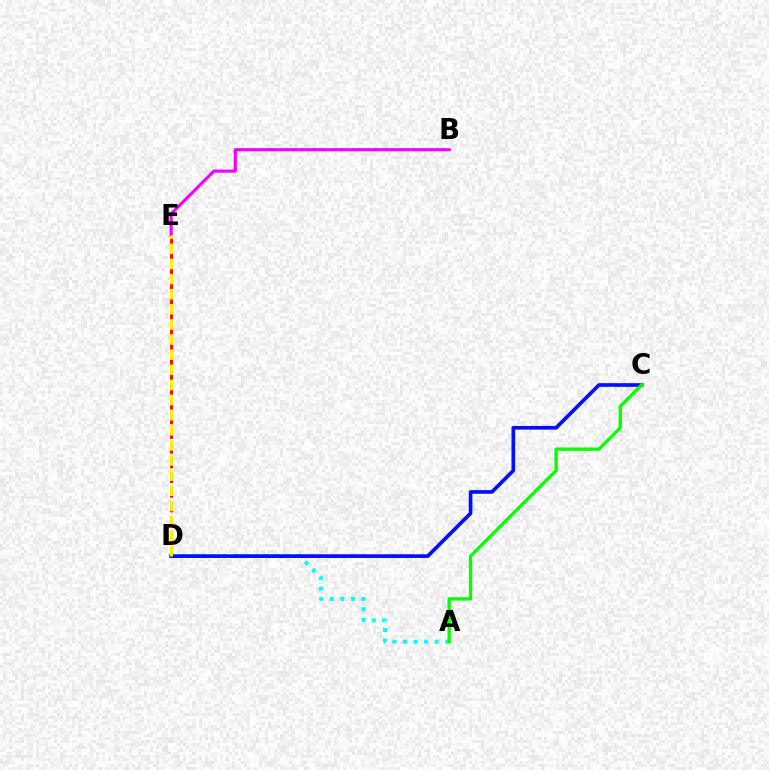{('D', 'E'): [{'color': '#ff0000', 'line_style': 'dashed', 'thickness': 2.0}, {'color': '#fcf500', 'line_style': 'dashed', 'thickness': 2.05}], ('B', 'E'): [{'color': '#ee00ff', 'line_style': 'solid', 'thickness': 2.26}], ('A', 'D'): [{'color': '#00fff6', 'line_style': 'dotted', 'thickness': 2.87}], ('C', 'D'): [{'color': '#0010ff', 'line_style': 'solid', 'thickness': 2.65}], ('A', 'C'): [{'color': '#08ff00', 'line_style': 'solid', 'thickness': 2.39}]}